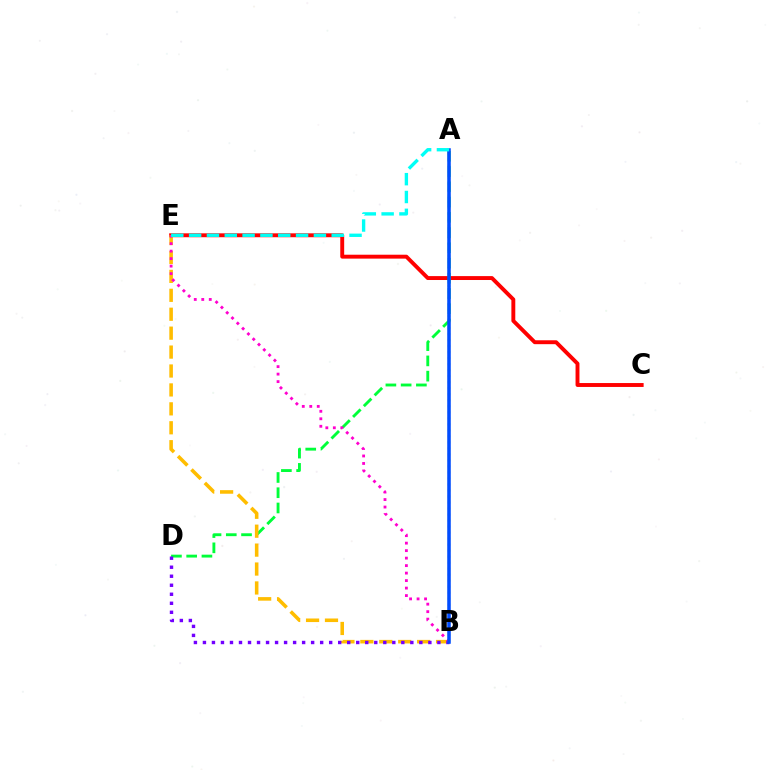{('C', 'E'): [{'color': '#ff0000', 'line_style': 'solid', 'thickness': 2.81}], ('A', 'B'): [{'color': '#84ff00', 'line_style': 'dotted', 'thickness': 1.63}, {'color': '#004bff', 'line_style': 'solid', 'thickness': 2.55}], ('A', 'D'): [{'color': '#00ff39', 'line_style': 'dashed', 'thickness': 2.07}], ('B', 'E'): [{'color': '#ffbd00', 'line_style': 'dashed', 'thickness': 2.57}, {'color': '#ff00cf', 'line_style': 'dotted', 'thickness': 2.04}], ('B', 'D'): [{'color': '#7200ff', 'line_style': 'dotted', 'thickness': 2.45}], ('A', 'E'): [{'color': '#00fff6', 'line_style': 'dashed', 'thickness': 2.42}]}